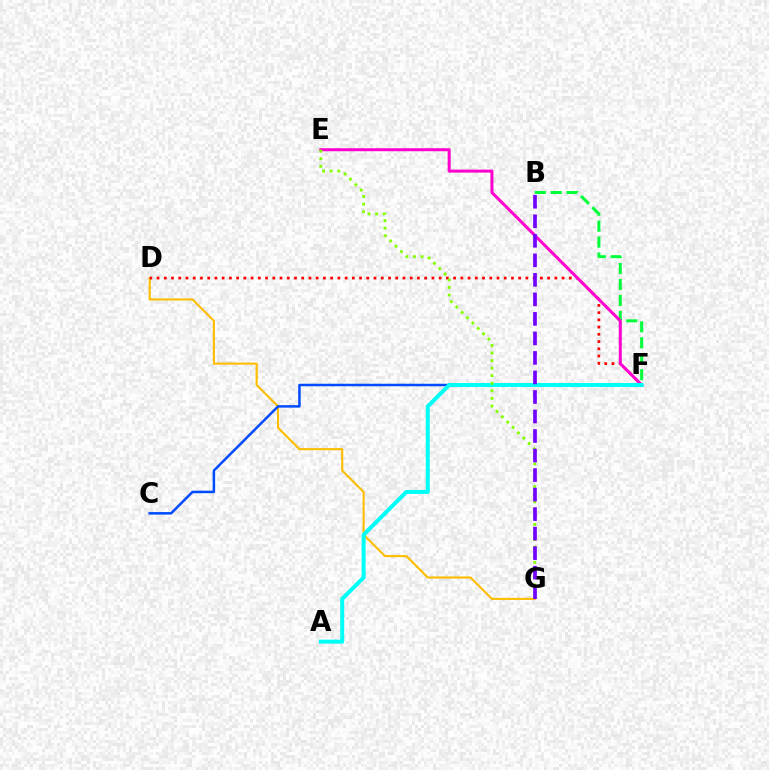{('D', 'G'): [{'color': '#ffbd00', 'line_style': 'solid', 'thickness': 1.52}], ('B', 'F'): [{'color': '#00ff39', 'line_style': 'dashed', 'thickness': 2.17}], ('D', 'F'): [{'color': '#ff0000', 'line_style': 'dotted', 'thickness': 1.97}], ('C', 'F'): [{'color': '#004bff', 'line_style': 'solid', 'thickness': 1.8}], ('E', 'F'): [{'color': '#ff00cf', 'line_style': 'solid', 'thickness': 2.17}], ('A', 'F'): [{'color': '#00fff6', 'line_style': 'solid', 'thickness': 2.87}], ('E', 'G'): [{'color': '#84ff00', 'line_style': 'dotted', 'thickness': 2.06}], ('B', 'G'): [{'color': '#7200ff', 'line_style': 'dashed', 'thickness': 2.65}]}